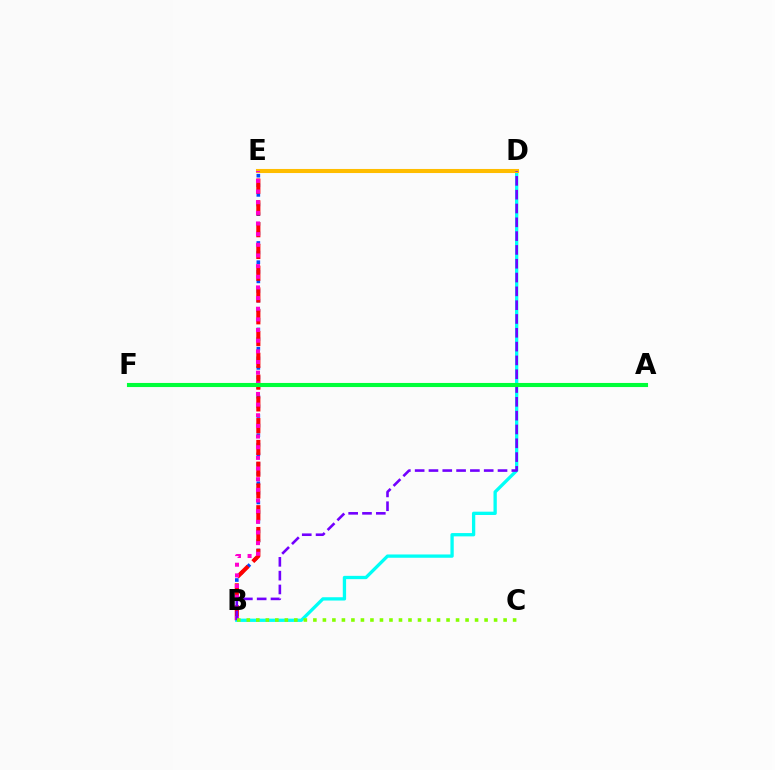{('B', 'E'): [{'color': '#004bff', 'line_style': 'dotted', 'thickness': 2.61}, {'color': '#ff0000', 'line_style': 'dashed', 'thickness': 2.96}, {'color': '#ff00cf', 'line_style': 'dotted', 'thickness': 2.89}], ('B', 'D'): [{'color': '#00fff6', 'line_style': 'solid', 'thickness': 2.38}, {'color': '#7200ff', 'line_style': 'dashed', 'thickness': 1.88}], ('D', 'E'): [{'color': '#ffbd00', 'line_style': 'solid', 'thickness': 2.93}], ('B', 'C'): [{'color': '#84ff00', 'line_style': 'dotted', 'thickness': 2.58}], ('A', 'F'): [{'color': '#00ff39', 'line_style': 'solid', 'thickness': 2.95}]}